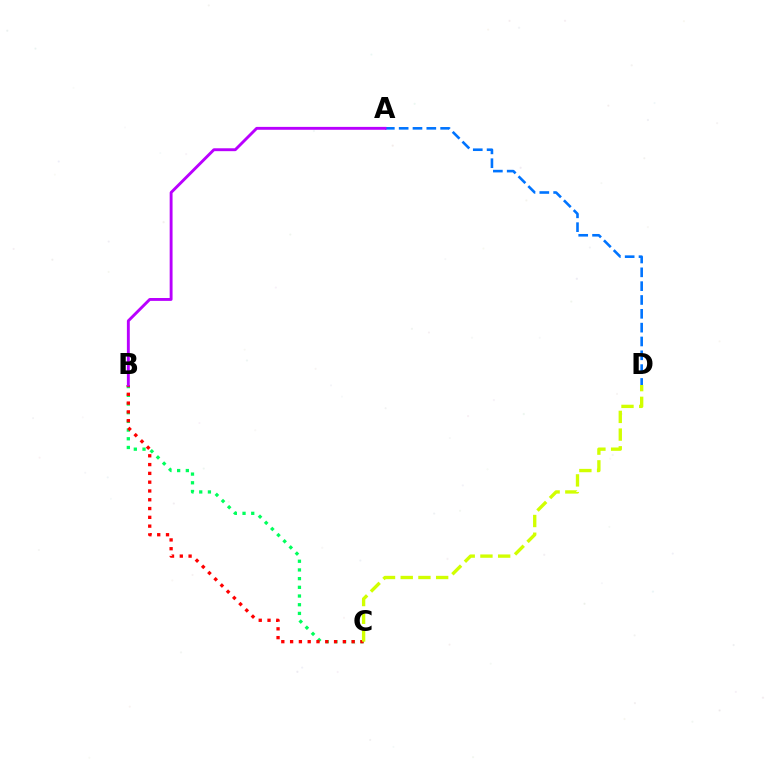{('A', 'D'): [{'color': '#0074ff', 'line_style': 'dashed', 'thickness': 1.88}], ('B', 'C'): [{'color': '#00ff5c', 'line_style': 'dotted', 'thickness': 2.36}, {'color': '#ff0000', 'line_style': 'dotted', 'thickness': 2.39}], ('C', 'D'): [{'color': '#d1ff00', 'line_style': 'dashed', 'thickness': 2.41}], ('A', 'B'): [{'color': '#b900ff', 'line_style': 'solid', 'thickness': 2.08}]}